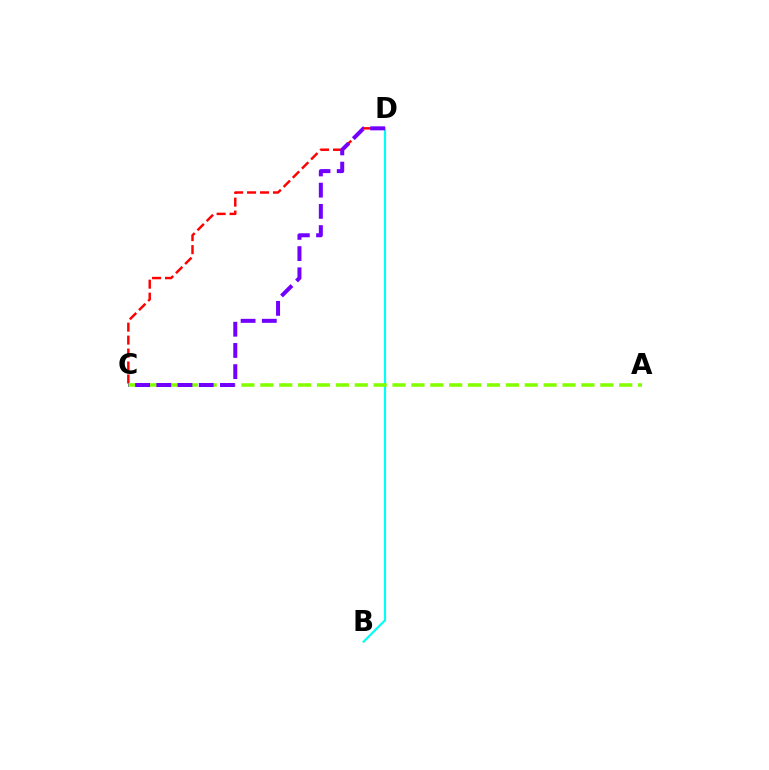{('C', 'D'): [{'color': '#ff0000', 'line_style': 'dashed', 'thickness': 1.76}, {'color': '#7200ff', 'line_style': 'dashed', 'thickness': 2.88}], ('B', 'D'): [{'color': '#00fff6', 'line_style': 'solid', 'thickness': 1.57}], ('A', 'C'): [{'color': '#84ff00', 'line_style': 'dashed', 'thickness': 2.57}]}